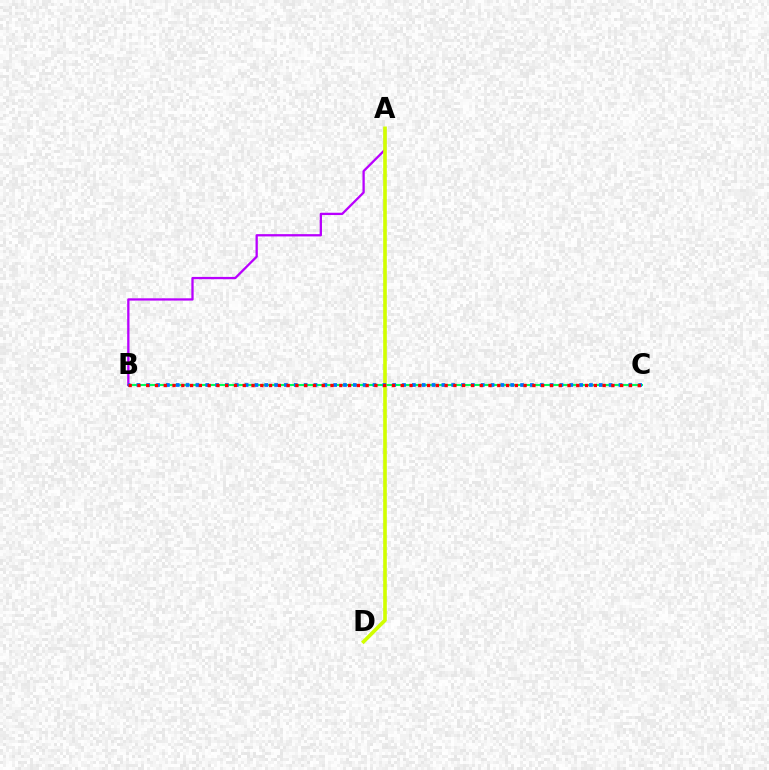{('B', 'C'): [{'color': '#00ff5c', 'line_style': 'solid', 'thickness': 1.52}, {'color': '#0074ff', 'line_style': 'dotted', 'thickness': 2.67}, {'color': '#ff0000', 'line_style': 'dotted', 'thickness': 2.38}], ('A', 'B'): [{'color': '#b900ff', 'line_style': 'solid', 'thickness': 1.65}], ('A', 'D'): [{'color': '#d1ff00', 'line_style': 'solid', 'thickness': 2.62}]}